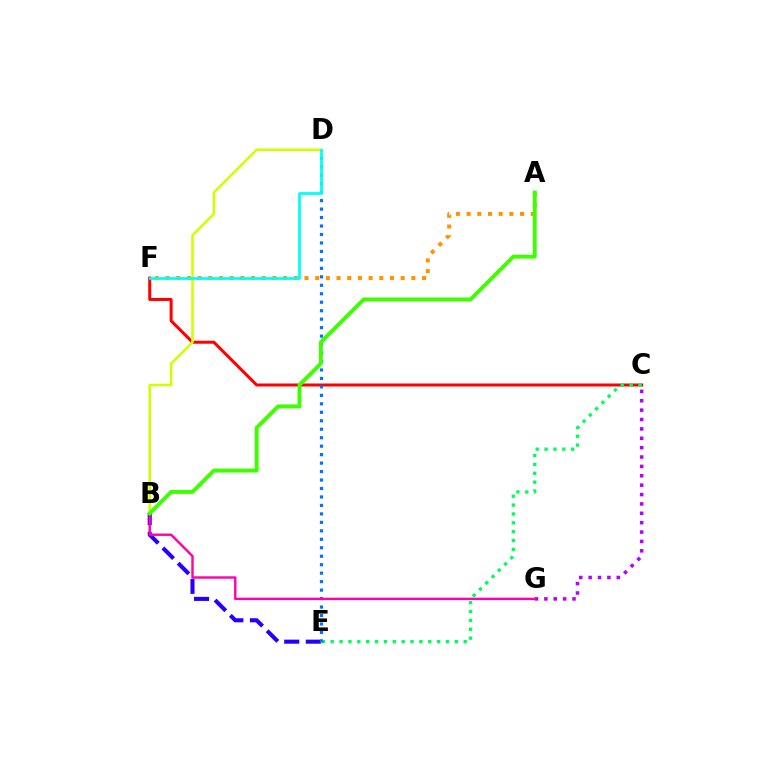{('B', 'E'): [{'color': '#2500ff', 'line_style': 'dashed', 'thickness': 2.93}], ('C', 'F'): [{'color': '#ff0000', 'line_style': 'solid', 'thickness': 2.17}], ('C', 'E'): [{'color': '#00ff5c', 'line_style': 'dotted', 'thickness': 2.41}], ('D', 'E'): [{'color': '#0074ff', 'line_style': 'dotted', 'thickness': 2.3}], ('C', 'G'): [{'color': '#b900ff', 'line_style': 'dotted', 'thickness': 2.55}], ('B', 'D'): [{'color': '#d1ff00', 'line_style': 'solid', 'thickness': 1.83}], ('A', 'F'): [{'color': '#ff9400', 'line_style': 'dotted', 'thickness': 2.9}], ('B', 'G'): [{'color': '#ff00ac', 'line_style': 'solid', 'thickness': 1.72}], ('D', 'F'): [{'color': '#00fff6', 'line_style': 'solid', 'thickness': 1.99}], ('A', 'B'): [{'color': '#3dff00', 'line_style': 'solid', 'thickness': 2.81}]}